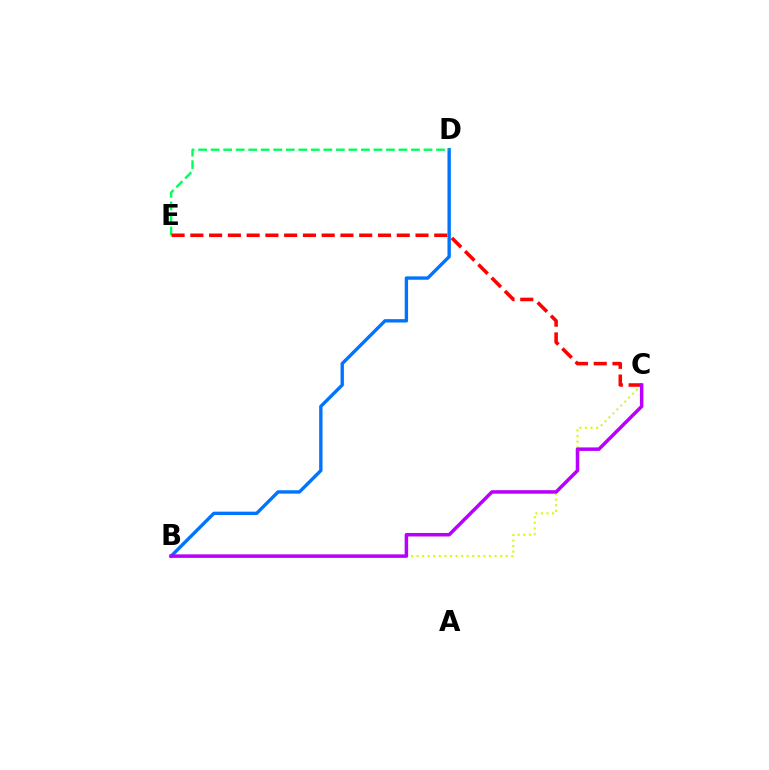{('B', 'D'): [{'color': '#0074ff', 'line_style': 'solid', 'thickness': 2.43}], ('B', 'C'): [{'color': '#d1ff00', 'line_style': 'dotted', 'thickness': 1.51}, {'color': '#b900ff', 'line_style': 'solid', 'thickness': 2.52}], ('D', 'E'): [{'color': '#00ff5c', 'line_style': 'dashed', 'thickness': 1.7}], ('C', 'E'): [{'color': '#ff0000', 'line_style': 'dashed', 'thickness': 2.55}]}